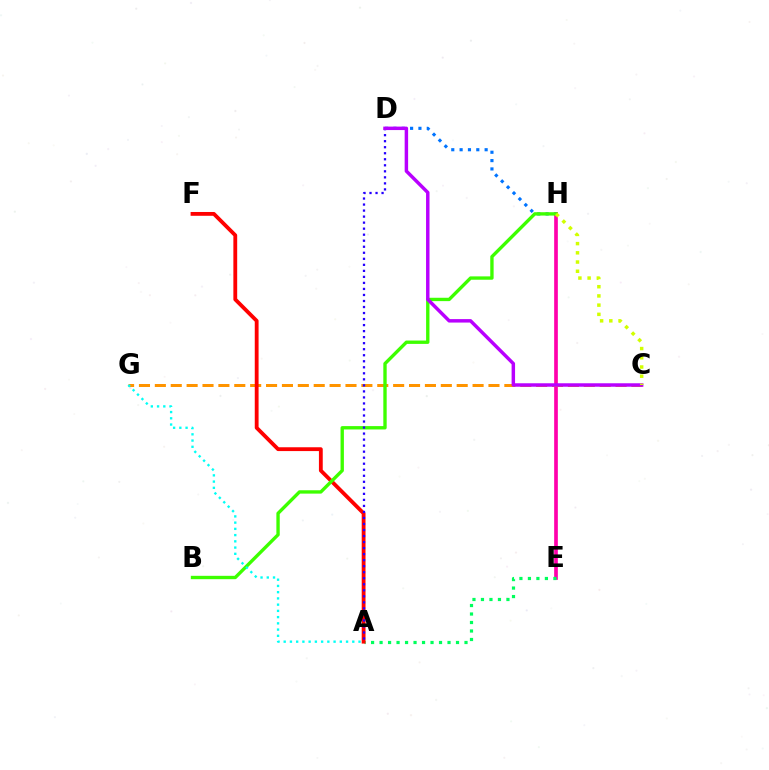{('D', 'H'): [{'color': '#0074ff', 'line_style': 'dotted', 'thickness': 2.27}], ('E', 'H'): [{'color': '#ff00ac', 'line_style': 'solid', 'thickness': 2.65}], ('A', 'E'): [{'color': '#00ff5c', 'line_style': 'dotted', 'thickness': 2.31}], ('C', 'G'): [{'color': '#ff9400', 'line_style': 'dashed', 'thickness': 2.16}], ('A', 'F'): [{'color': '#ff0000', 'line_style': 'solid', 'thickness': 2.75}], ('B', 'H'): [{'color': '#3dff00', 'line_style': 'solid', 'thickness': 2.42}], ('A', 'G'): [{'color': '#00fff6', 'line_style': 'dotted', 'thickness': 1.69}], ('A', 'D'): [{'color': '#2500ff', 'line_style': 'dotted', 'thickness': 1.64}], ('C', 'D'): [{'color': '#b900ff', 'line_style': 'solid', 'thickness': 2.49}], ('C', 'H'): [{'color': '#d1ff00', 'line_style': 'dotted', 'thickness': 2.5}]}